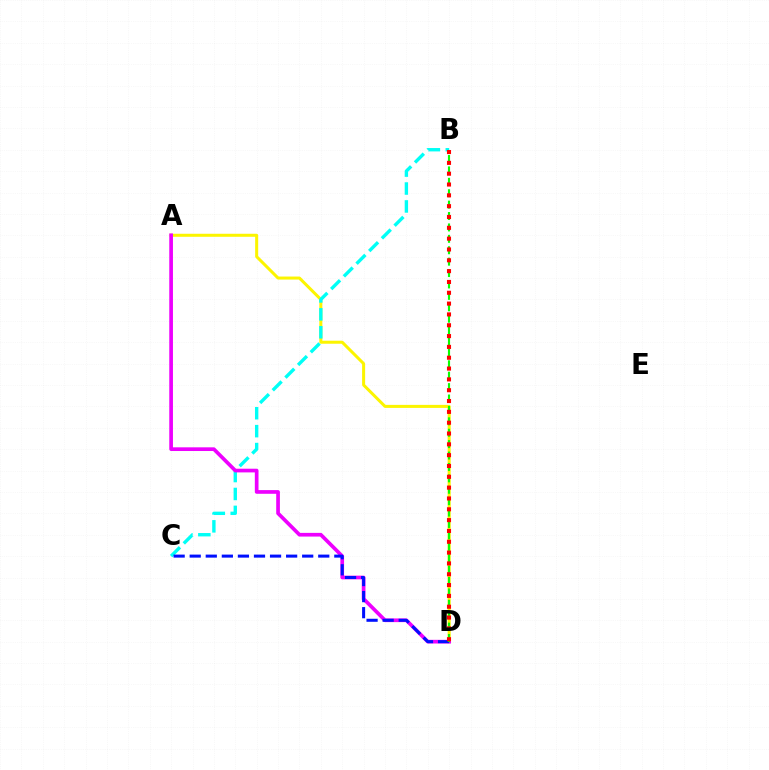{('A', 'D'): [{'color': '#fcf500', 'line_style': 'solid', 'thickness': 2.18}, {'color': '#ee00ff', 'line_style': 'solid', 'thickness': 2.66}], ('B', 'C'): [{'color': '#00fff6', 'line_style': 'dashed', 'thickness': 2.43}], ('C', 'D'): [{'color': '#0010ff', 'line_style': 'dashed', 'thickness': 2.18}], ('B', 'D'): [{'color': '#08ff00', 'line_style': 'dashed', 'thickness': 1.55}, {'color': '#ff0000', 'line_style': 'dotted', 'thickness': 2.94}]}